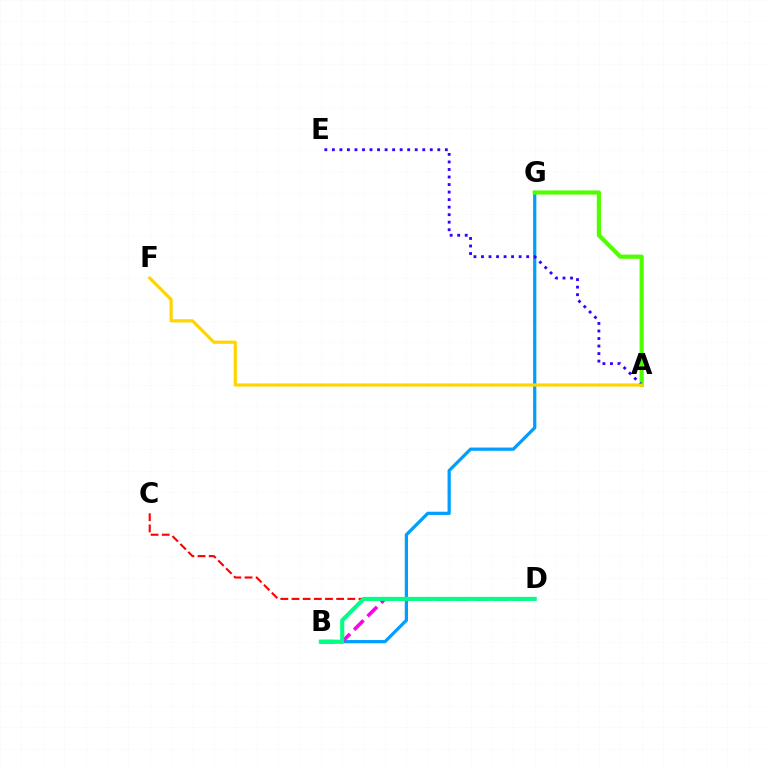{('B', 'G'): [{'color': '#009eff', 'line_style': 'solid', 'thickness': 2.33}], ('B', 'D'): [{'color': '#ff00ed', 'line_style': 'dashed', 'thickness': 2.59}, {'color': '#00ff86', 'line_style': 'solid', 'thickness': 2.92}], ('A', 'G'): [{'color': '#4fff00', 'line_style': 'solid', 'thickness': 3.0}], ('C', 'D'): [{'color': '#ff0000', 'line_style': 'dashed', 'thickness': 1.52}], ('A', 'E'): [{'color': '#3700ff', 'line_style': 'dotted', 'thickness': 2.05}], ('A', 'F'): [{'color': '#ffd500', 'line_style': 'solid', 'thickness': 2.28}]}